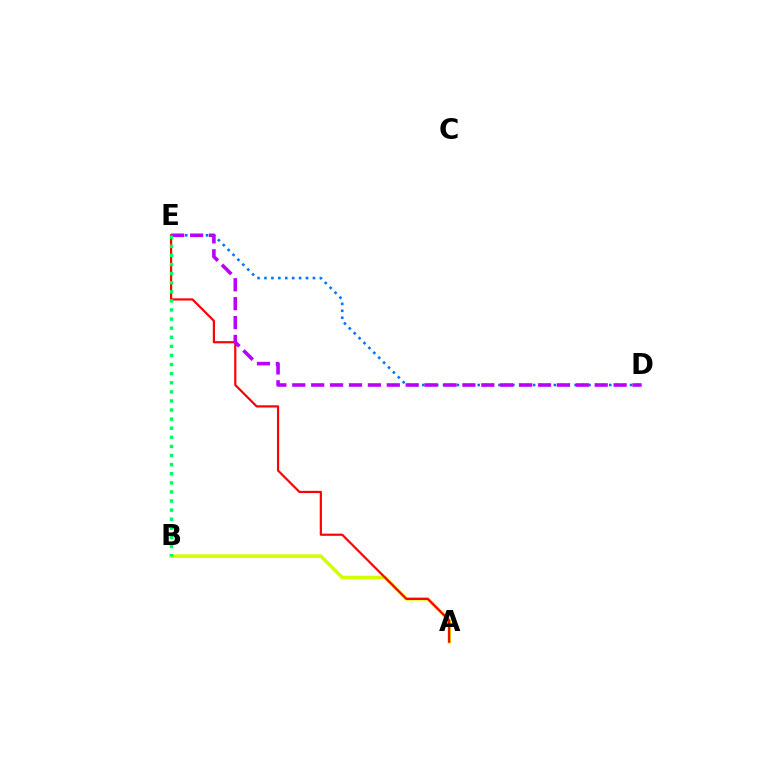{('D', 'E'): [{'color': '#0074ff', 'line_style': 'dotted', 'thickness': 1.88}, {'color': '#b900ff', 'line_style': 'dashed', 'thickness': 2.57}], ('A', 'B'): [{'color': '#d1ff00', 'line_style': 'solid', 'thickness': 2.56}], ('A', 'E'): [{'color': '#ff0000', 'line_style': 'solid', 'thickness': 1.58}], ('B', 'E'): [{'color': '#00ff5c', 'line_style': 'dotted', 'thickness': 2.47}]}